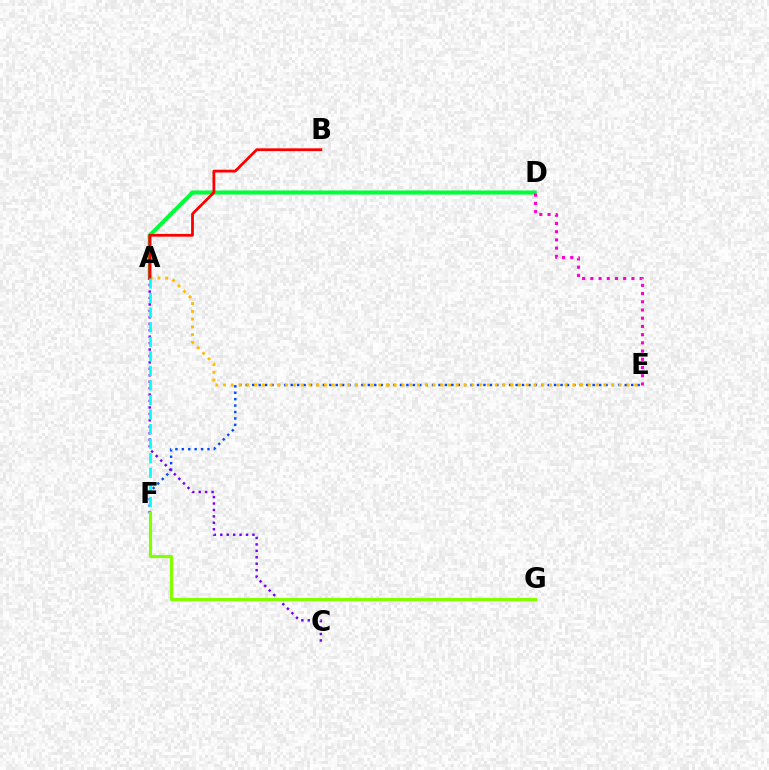{('E', 'F'): [{'color': '#004bff', 'line_style': 'dotted', 'thickness': 1.75}], ('A', 'E'): [{'color': '#ffbd00', 'line_style': 'dotted', 'thickness': 2.11}], ('A', 'D'): [{'color': '#00ff39', 'line_style': 'solid', 'thickness': 2.91}], ('A', 'C'): [{'color': '#7200ff', 'line_style': 'dotted', 'thickness': 1.75}], ('A', 'B'): [{'color': '#ff0000', 'line_style': 'solid', 'thickness': 2.01}], ('A', 'F'): [{'color': '#00fff6', 'line_style': 'dashed', 'thickness': 1.98}], ('F', 'G'): [{'color': '#84ff00', 'line_style': 'solid', 'thickness': 2.29}], ('D', 'E'): [{'color': '#ff00cf', 'line_style': 'dotted', 'thickness': 2.23}]}